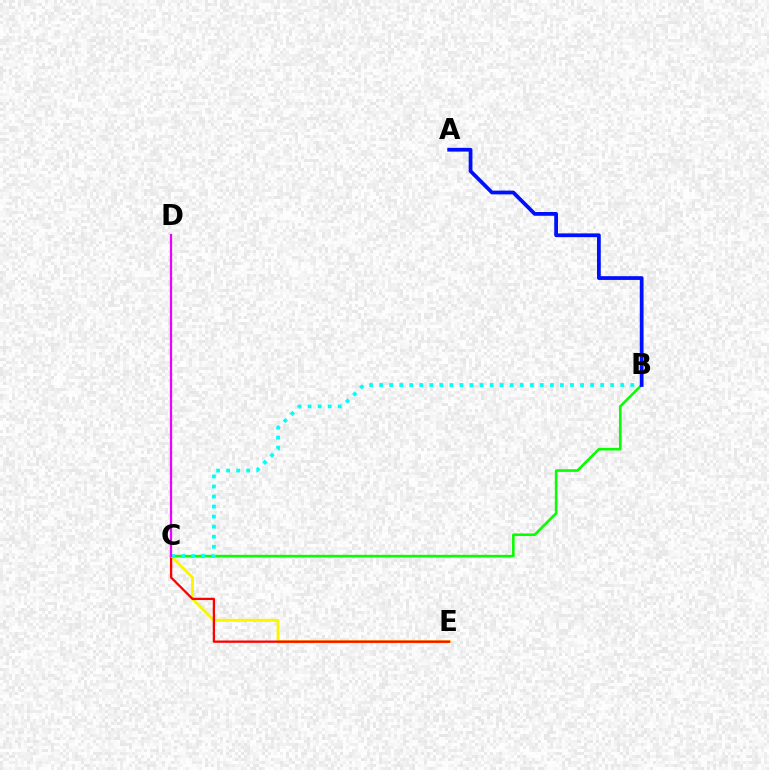{('C', 'E'): [{'color': '#fcf500', 'line_style': 'solid', 'thickness': 2.08}, {'color': '#ff0000', 'line_style': 'solid', 'thickness': 1.65}], ('B', 'C'): [{'color': '#08ff00', 'line_style': 'solid', 'thickness': 1.88}, {'color': '#00fff6', 'line_style': 'dotted', 'thickness': 2.73}], ('C', 'D'): [{'color': '#ee00ff', 'line_style': 'solid', 'thickness': 1.62}], ('A', 'B'): [{'color': '#0010ff', 'line_style': 'solid', 'thickness': 2.71}]}